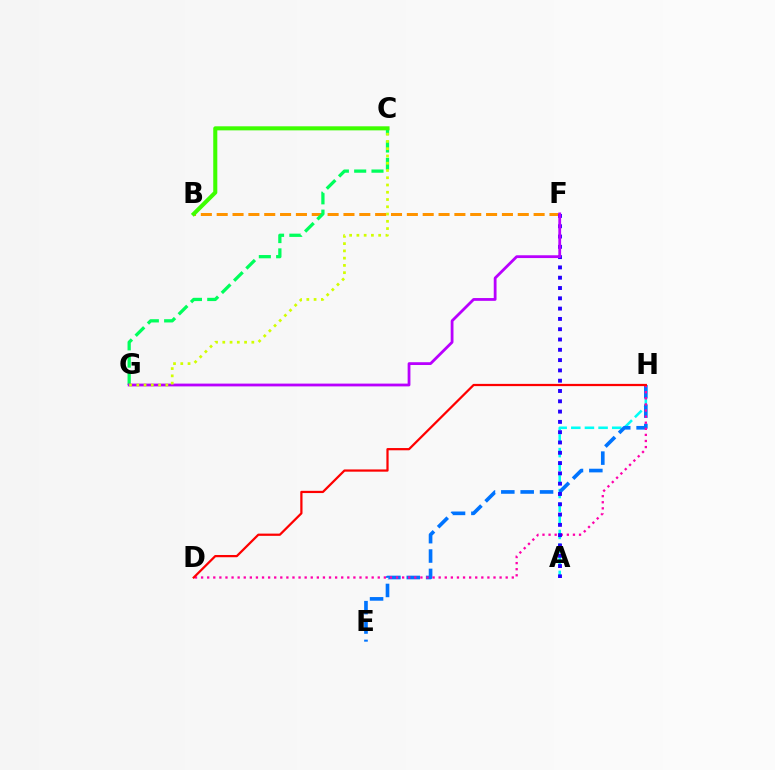{('A', 'H'): [{'color': '#00fff6', 'line_style': 'dashed', 'thickness': 1.85}], ('E', 'H'): [{'color': '#0074ff', 'line_style': 'dashed', 'thickness': 2.63}], ('B', 'F'): [{'color': '#ff9400', 'line_style': 'dashed', 'thickness': 2.15}], ('D', 'H'): [{'color': '#ff00ac', 'line_style': 'dotted', 'thickness': 1.66}, {'color': '#ff0000', 'line_style': 'solid', 'thickness': 1.61}], ('C', 'G'): [{'color': '#00ff5c', 'line_style': 'dashed', 'thickness': 2.35}, {'color': '#d1ff00', 'line_style': 'dotted', 'thickness': 1.97}], ('B', 'C'): [{'color': '#3dff00', 'line_style': 'solid', 'thickness': 2.92}], ('A', 'F'): [{'color': '#2500ff', 'line_style': 'dotted', 'thickness': 2.8}], ('F', 'G'): [{'color': '#b900ff', 'line_style': 'solid', 'thickness': 2.01}]}